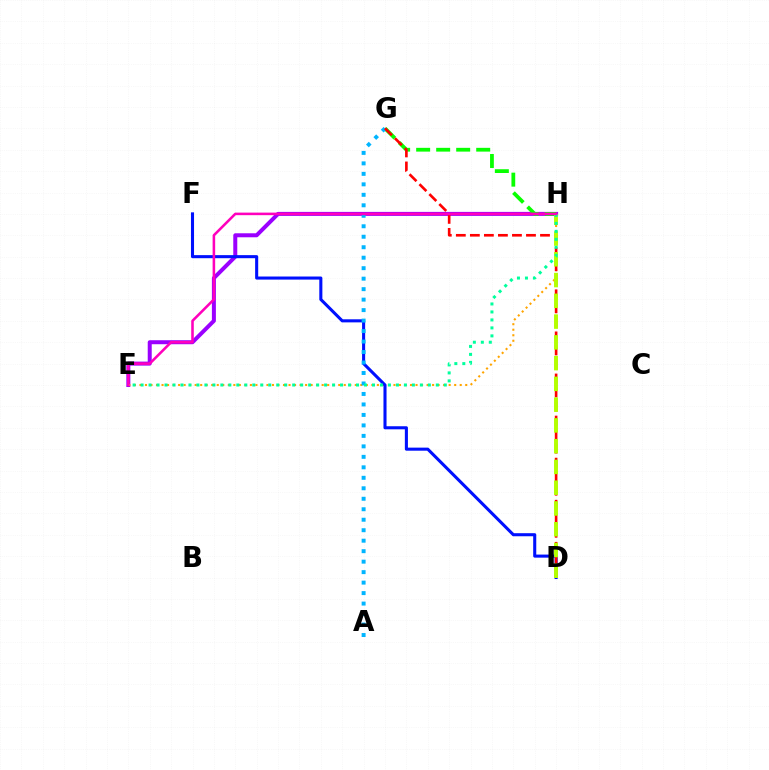{('E', 'H'): [{'color': '#9b00ff', 'line_style': 'solid', 'thickness': 2.88}, {'color': '#ffa500', 'line_style': 'dotted', 'thickness': 1.5}, {'color': '#00ff9d', 'line_style': 'dotted', 'thickness': 2.17}, {'color': '#ff00bd', 'line_style': 'solid', 'thickness': 1.84}], ('D', 'F'): [{'color': '#0010ff', 'line_style': 'solid', 'thickness': 2.21}], ('G', 'H'): [{'color': '#08ff00', 'line_style': 'dashed', 'thickness': 2.72}], ('A', 'G'): [{'color': '#00b5ff', 'line_style': 'dotted', 'thickness': 2.85}], ('D', 'G'): [{'color': '#ff0000', 'line_style': 'dashed', 'thickness': 1.91}], ('D', 'H'): [{'color': '#b3ff00', 'line_style': 'dashed', 'thickness': 2.82}]}